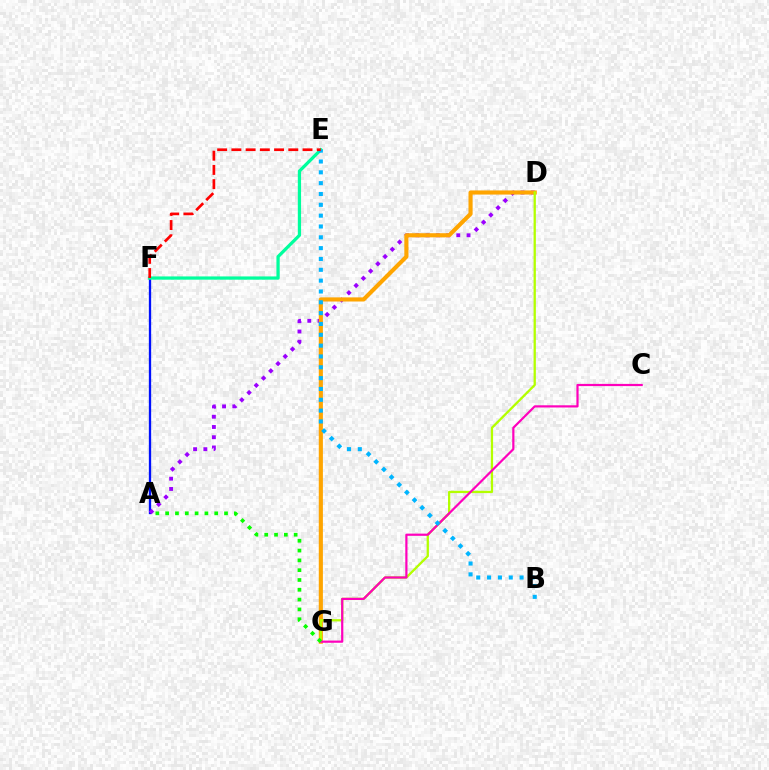{('A', 'F'): [{'color': '#0010ff', 'line_style': 'solid', 'thickness': 1.66}], ('A', 'D'): [{'color': '#9b00ff', 'line_style': 'dotted', 'thickness': 2.78}], ('D', 'G'): [{'color': '#ffa500', 'line_style': 'solid', 'thickness': 2.97}, {'color': '#b3ff00', 'line_style': 'solid', 'thickness': 1.65}], ('E', 'F'): [{'color': '#00ff9d', 'line_style': 'solid', 'thickness': 2.34}, {'color': '#ff0000', 'line_style': 'dashed', 'thickness': 1.93}], ('C', 'G'): [{'color': '#ff00bd', 'line_style': 'solid', 'thickness': 1.58}], ('A', 'G'): [{'color': '#08ff00', 'line_style': 'dotted', 'thickness': 2.67}], ('B', 'E'): [{'color': '#00b5ff', 'line_style': 'dotted', 'thickness': 2.94}]}